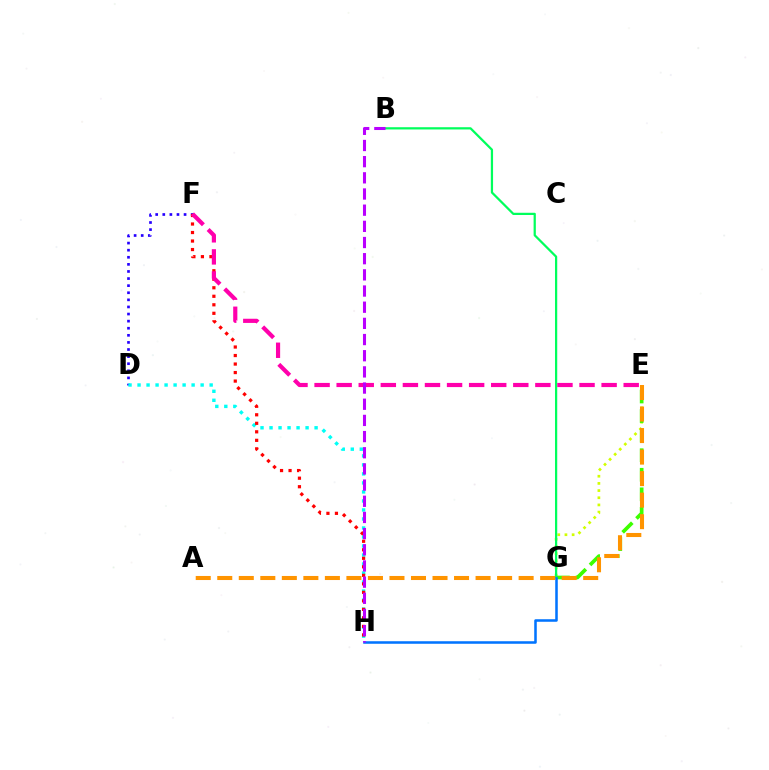{('E', 'G'): [{'color': '#d1ff00', 'line_style': 'dotted', 'thickness': 1.95}, {'color': '#3dff00', 'line_style': 'dashed', 'thickness': 2.66}], ('D', 'F'): [{'color': '#2500ff', 'line_style': 'dotted', 'thickness': 1.93}], ('B', 'G'): [{'color': '#00ff5c', 'line_style': 'solid', 'thickness': 1.61}], ('D', 'H'): [{'color': '#00fff6', 'line_style': 'dotted', 'thickness': 2.45}], ('G', 'H'): [{'color': '#0074ff', 'line_style': 'solid', 'thickness': 1.83}], ('F', 'H'): [{'color': '#ff0000', 'line_style': 'dotted', 'thickness': 2.31}], ('E', 'F'): [{'color': '#ff00ac', 'line_style': 'dashed', 'thickness': 3.0}], ('A', 'E'): [{'color': '#ff9400', 'line_style': 'dashed', 'thickness': 2.92}], ('B', 'H'): [{'color': '#b900ff', 'line_style': 'dashed', 'thickness': 2.2}]}